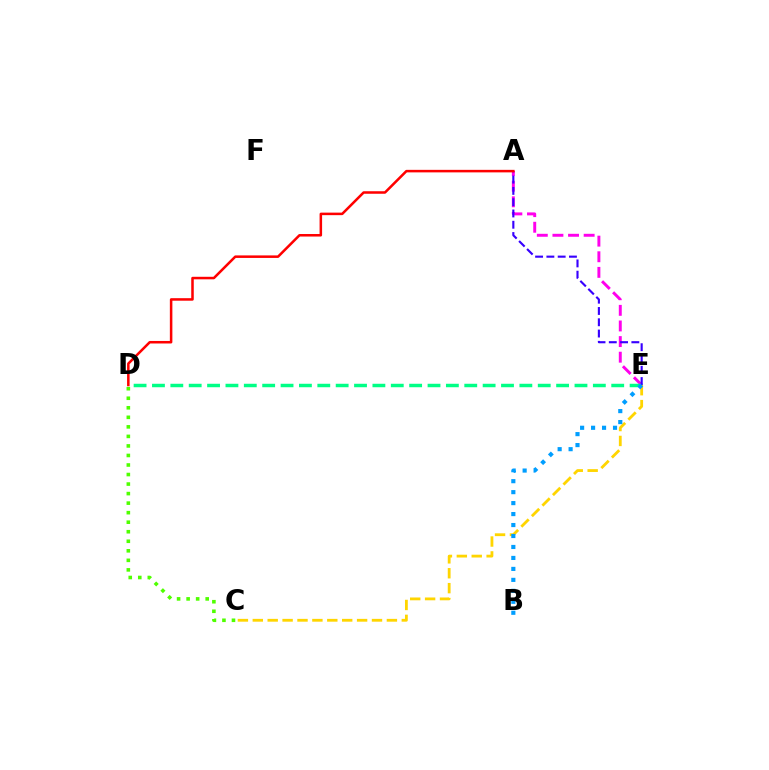{('A', 'E'): [{'color': '#ff00ed', 'line_style': 'dashed', 'thickness': 2.12}, {'color': '#3700ff', 'line_style': 'dashed', 'thickness': 1.53}], ('D', 'E'): [{'color': '#00ff86', 'line_style': 'dashed', 'thickness': 2.5}], ('C', 'E'): [{'color': '#ffd500', 'line_style': 'dashed', 'thickness': 2.02}], ('C', 'D'): [{'color': '#4fff00', 'line_style': 'dotted', 'thickness': 2.59}], ('B', 'E'): [{'color': '#009eff', 'line_style': 'dotted', 'thickness': 2.98}], ('A', 'D'): [{'color': '#ff0000', 'line_style': 'solid', 'thickness': 1.82}]}